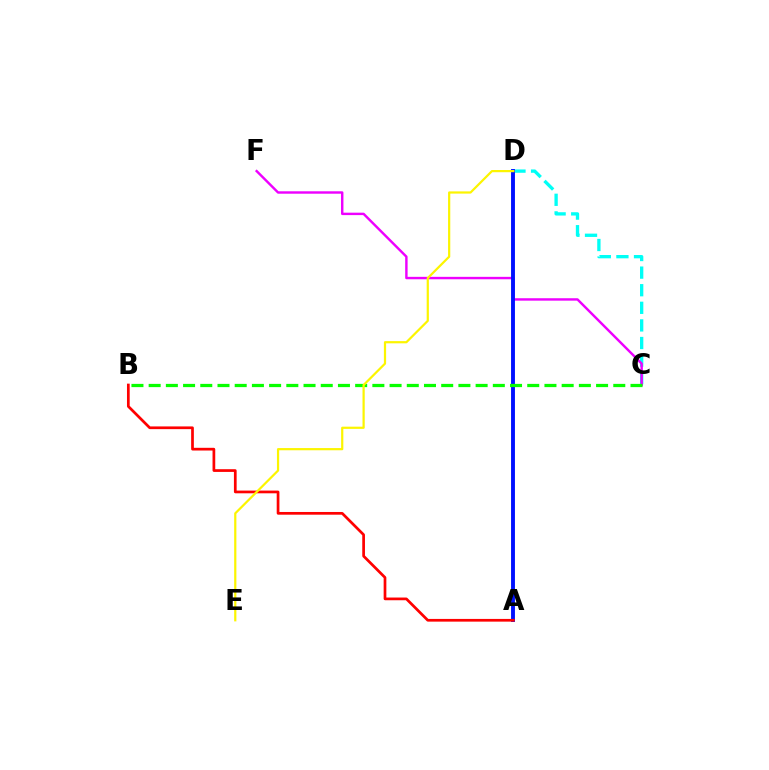{('C', 'D'): [{'color': '#00fff6', 'line_style': 'dashed', 'thickness': 2.39}], ('C', 'F'): [{'color': '#ee00ff', 'line_style': 'solid', 'thickness': 1.75}], ('A', 'D'): [{'color': '#0010ff', 'line_style': 'solid', 'thickness': 2.8}], ('A', 'B'): [{'color': '#ff0000', 'line_style': 'solid', 'thickness': 1.95}], ('B', 'C'): [{'color': '#08ff00', 'line_style': 'dashed', 'thickness': 2.34}], ('D', 'E'): [{'color': '#fcf500', 'line_style': 'solid', 'thickness': 1.59}]}